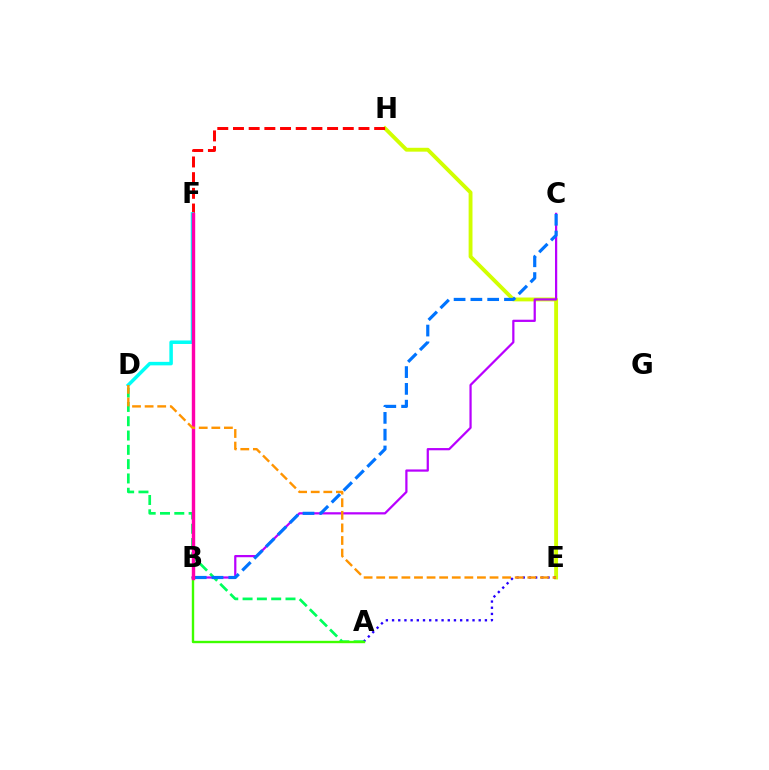{('E', 'H'): [{'color': '#d1ff00', 'line_style': 'solid', 'thickness': 2.78}], ('A', 'E'): [{'color': '#2500ff', 'line_style': 'dotted', 'thickness': 1.68}], ('F', 'H'): [{'color': '#ff0000', 'line_style': 'dashed', 'thickness': 2.13}], ('B', 'C'): [{'color': '#b900ff', 'line_style': 'solid', 'thickness': 1.61}, {'color': '#0074ff', 'line_style': 'dashed', 'thickness': 2.28}], ('A', 'D'): [{'color': '#00ff5c', 'line_style': 'dashed', 'thickness': 1.94}], ('D', 'F'): [{'color': '#00fff6', 'line_style': 'solid', 'thickness': 2.53}], ('A', 'B'): [{'color': '#3dff00', 'line_style': 'solid', 'thickness': 1.72}], ('B', 'F'): [{'color': '#ff00ac', 'line_style': 'solid', 'thickness': 2.45}], ('D', 'E'): [{'color': '#ff9400', 'line_style': 'dashed', 'thickness': 1.71}]}